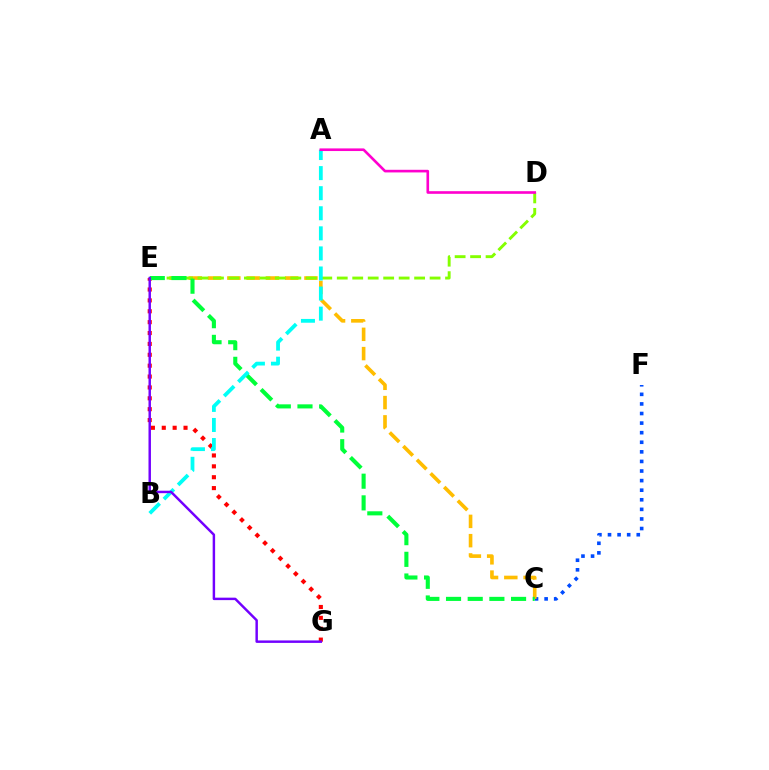{('C', 'F'): [{'color': '#004bff', 'line_style': 'dotted', 'thickness': 2.6}], ('E', 'G'): [{'color': '#ff0000', 'line_style': 'dotted', 'thickness': 2.96}, {'color': '#7200ff', 'line_style': 'solid', 'thickness': 1.77}], ('C', 'E'): [{'color': '#ffbd00', 'line_style': 'dashed', 'thickness': 2.62}, {'color': '#00ff39', 'line_style': 'dashed', 'thickness': 2.94}], ('D', 'E'): [{'color': '#84ff00', 'line_style': 'dashed', 'thickness': 2.1}], ('A', 'B'): [{'color': '#00fff6', 'line_style': 'dashed', 'thickness': 2.73}], ('A', 'D'): [{'color': '#ff00cf', 'line_style': 'solid', 'thickness': 1.9}]}